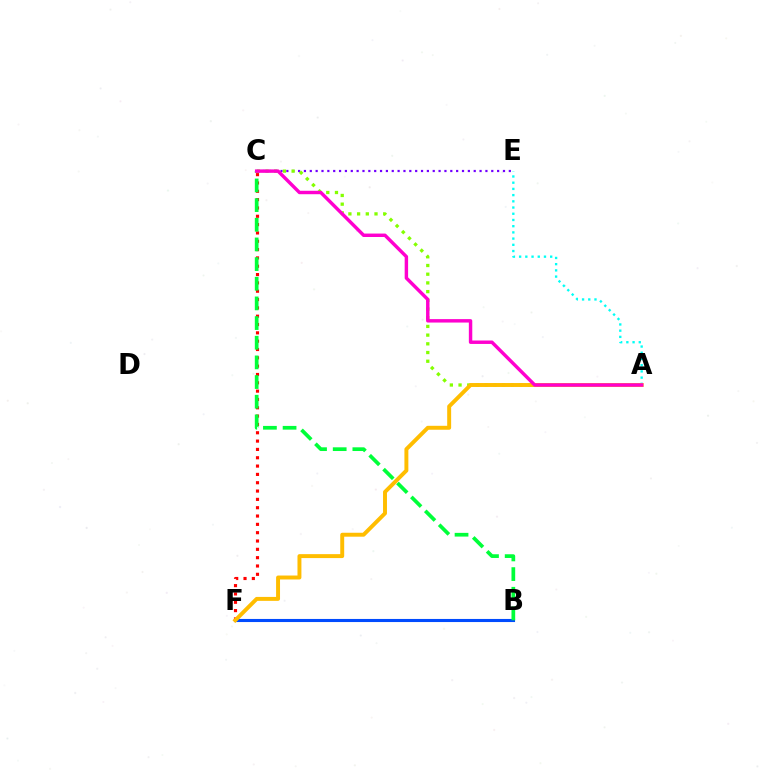{('A', 'E'): [{'color': '#00fff6', 'line_style': 'dotted', 'thickness': 1.69}], ('C', 'F'): [{'color': '#ff0000', 'line_style': 'dotted', 'thickness': 2.26}], ('B', 'F'): [{'color': '#004bff', 'line_style': 'solid', 'thickness': 2.23}], ('C', 'E'): [{'color': '#7200ff', 'line_style': 'dotted', 'thickness': 1.59}], ('A', 'C'): [{'color': '#84ff00', 'line_style': 'dotted', 'thickness': 2.36}, {'color': '#ff00cf', 'line_style': 'solid', 'thickness': 2.47}], ('B', 'C'): [{'color': '#00ff39', 'line_style': 'dashed', 'thickness': 2.67}], ('A', 'F'): [{'color': '#ffbd00', 'line_style': 'solid', 'thickness': 2.84}]}